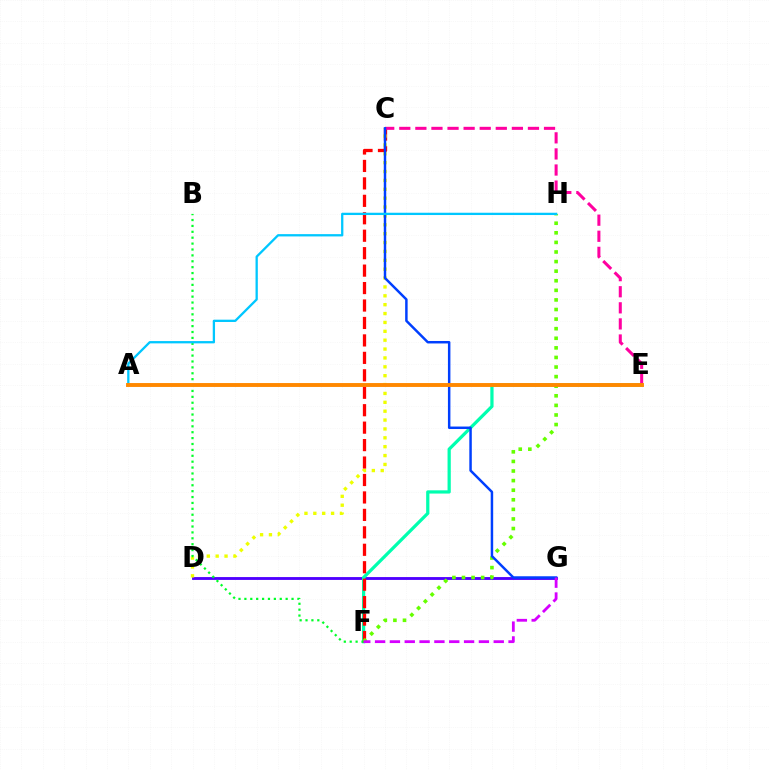{('D', 'G'): [{'color': '#4f00ff', 'line_style': 'solid', 'thickness': 2.05}], ('E', 'F'): [{'color': '#00ffaf', 'line_style': 'solid', 'thickness': 2.33}], ('C', 'F'): [{'color': '#ff0000', 'line_style': 'dashed', 'thickness': 2.37}], ('C', 'D'): [{'color': '#eeff00', 'line_style': 'dotted', 'thickness': 2.41}], ('F', 'H'): [{'color': '#66ff00', 'line_style': 'dotted', 'thickness': 2.6}], ('B', 'F'): [{'color': '#00ff27', 'line_style': 'dotted', 'thickness': 1.6}], ('C', 'E'): [{'color': '#ff00a0', 'line_style': 'dashed', 'thickness': 2.18}], ('C', 'G'): [{'color': '#003fff', 'line_style': 'solid', 'thickness': 1.78}], ('A', 'H'): [{'color': '#00c7ff', 'line_style': 'solid', 'thickness': 1.65}], ('A', 'E'): [{'color': '#ff8800', 'line_style': 'solid', 'thickness': 2.8}], ('F', 'G'): [{'color': '#d600ff', 'line_style': 'dashed', 'thickness': 2.01}]}